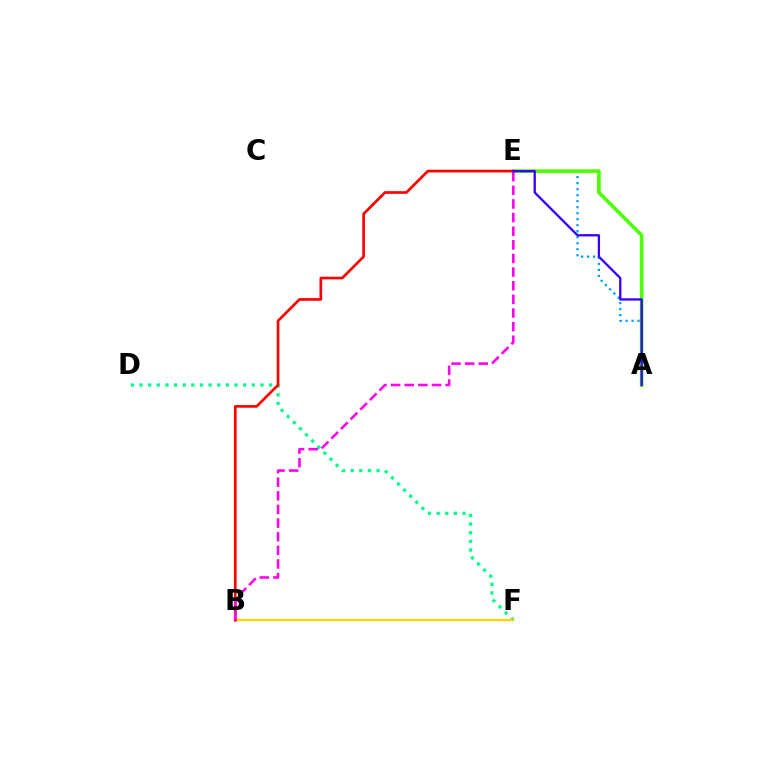{('A', 'E'): [{'color': '#009eff', 'line_style': 'dotted', 'thickness': 1.63}, {'color': '#4fff00', 'line_style': 'solid', 'thickness': 2.64}, {'color': '#3700ff', 'line_style': 'solid', 'thickness': 1.65}], ('D', 'F'): [{'color': '#00ff86', 'line_style': 'dotted', 'thickness': 2.35}], ('B', 'F'): [{'color': '#ffd500', 'line_style': 'solid', 'thickness': 1.68}], ('B', 'E'): [{'color': '#ff0000', 'line_style': 'solid', 'thickness': 1.92}, {'color': '#ff00ed', 'line_style': 'dashed', 'thickness': 1.85}]}